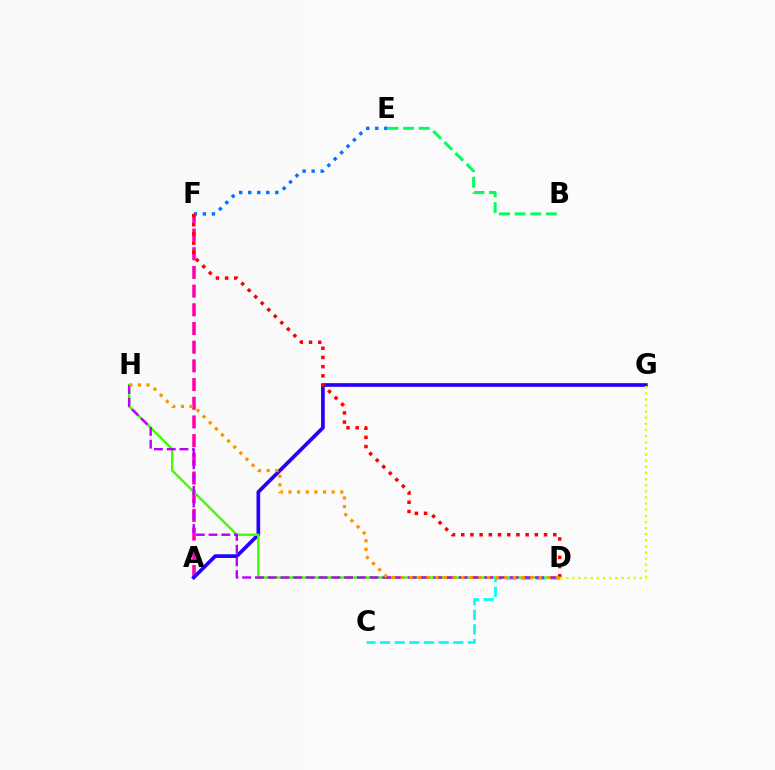{('A', 'F'): [{'color': '#ff00ac', 'line_style': 'dashed', 'thickness': 2.54}], ('E', 'F'): [{'color': '#0074ff', 'line_style': 'dotted', 'thickness': 2.45}], ('B', 'E'): [{'color': '#00ff5c', 'line_style': 'dashed', 'thickness': 2.12}], ('A', 'G'): [{'color': '#2500ff', 'line_style': 'solid', 'thickness': 2.66}], ('D', 'H'): [{'color': '#3dff00', 'line_style': 'solid', 'thickness': 1.73}, {'color': '#b900ff', 'line_style': 'dashed', 'thickness': 1.73}, {'color': '#ff9400', 'line_style': 'dotted', 'thickness': 2.35}], ('D', 'F'): [{'color': '#ff0000', 'line_style': 'dotted', 'thickness': 2.5}], ('C', 'D'): [{'color': '#00fff6', 'line_style': 'dashed', 'thickness': 1.99}], ('D', 'G'): [{'color': '#d1ff00', 'line_style': 'dotted', 'thickness': 1.66}]}